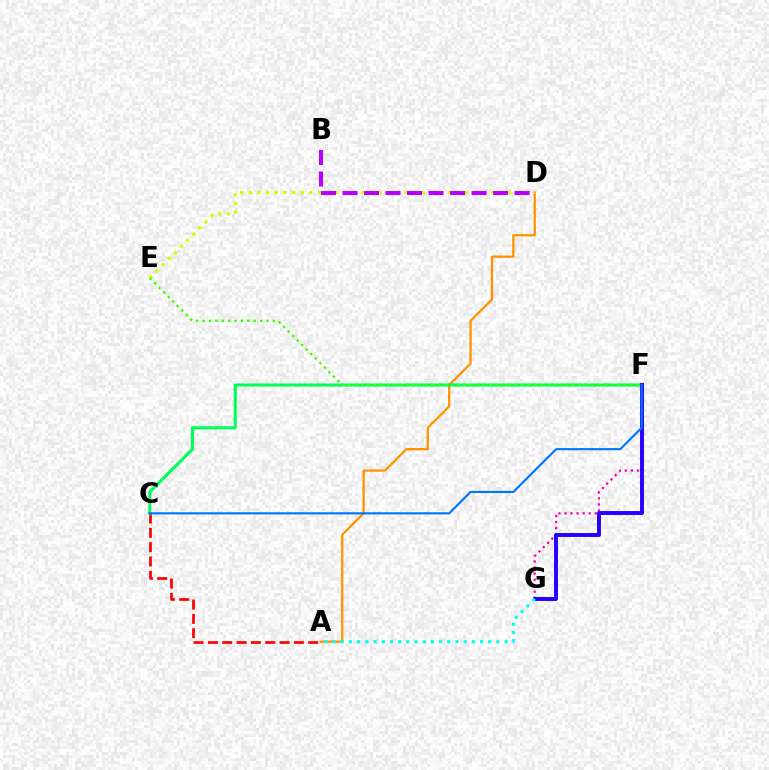{('A', 'D'): [{'color': '#ff9400', 'line_style': 'solid', 'thickness': 1.64}], ('F', 'G'): [{'color': '#ff00ac', 'line_style': 'dotted', 'thickness': 1.64}, {'color': '#2500ff', 'line_style': 'solid', 'thickness': 2.81}], ('A', 'C'): [{'color': '#ff0000', 'line_style': 'dashed', 'thickness': 1.95}], ('D', 'E'): [{'color': '#d1ff00', 'line_style': 'dotted', 'thickness': 2.35}], ('B', 'D'): [{'color': '#b900ff', 'line_style': 'dashed', 'thickness': 2.92}], ('C', 'F'): [{'color': '#00ff5c', 'line_style': 'solid', 'thickness': 2.22}, {'color': '#0074ff', 'line_style': 'solid', 'thickness': 1.54}], ('E', 'F'): [{'color': '#3dff00', 'line_style': 'dotted', 'thickness': 1.74}], ('A', 'G'): [{'color': '#00fff6', 'line_style': 'dotted', 'thickness': 2.23}]}